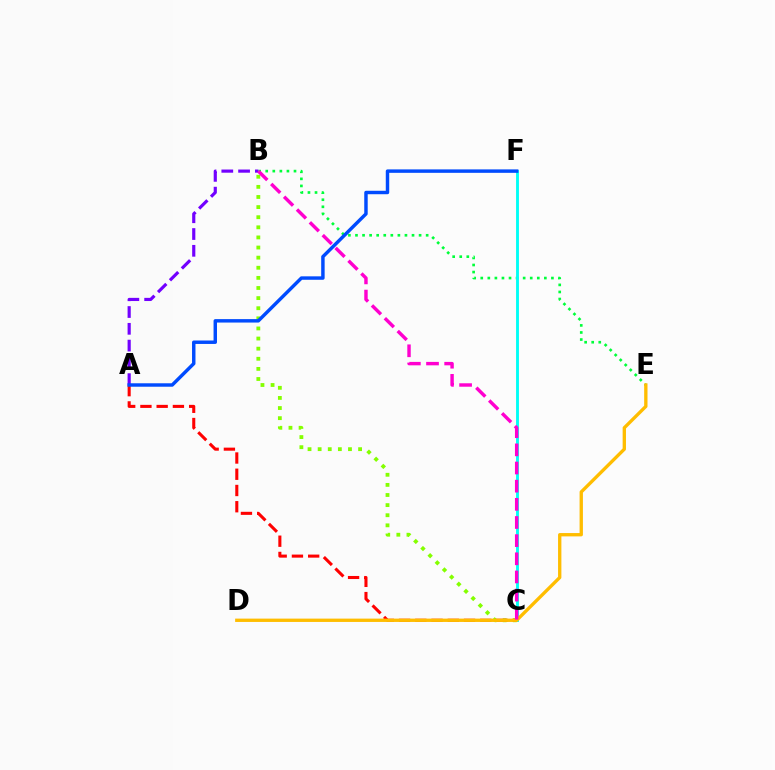{('B', 'E'): [{'color': '#00ff39', 'line_style': 'dotted', 'thickness': 1.92}], ('C', 'F'): [{'color': '#00fff6', 'line_style': 'solid', 'thickness': 2.06}], ('B', 'C'): [{'color': '#84ff00', 'line_style': 'dotted', 'thickness': 2.75}, {'color': '#ff00cf', 'line_style': 'dashed', 'thickness': 2.47}], ('A', 'B'): [{'color': '#7200ff', 'line_style': 'dashed', 'thickness': 2.28}], ('A', 'C'): [{'color': '#ff0000', 'line_style': 'dashed', 'thickness': 2.21}], ('A', 'F'): [{'color': '#004bff', 'line_style': 'solid', 'thickness': 2.48}], ('D', 'E'): [{'color': '#ffbd00', 'line_style': 'solid', 'thickness': 2.4}]}